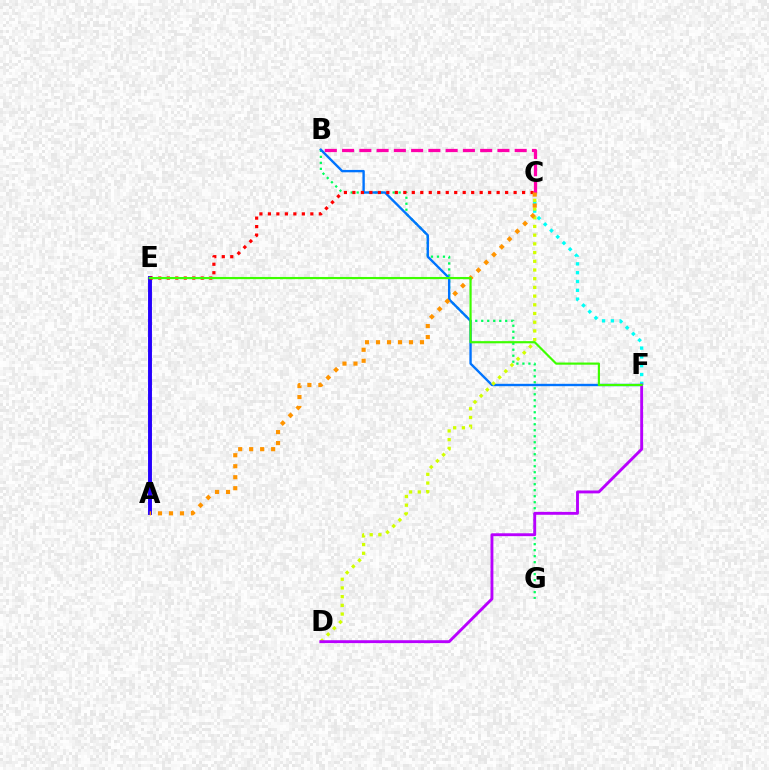{('B', 'G'): [{'color': '#00ff5c', 'line_style': 'dotted', 'thickness': 1.63}], ('A', 'E'): [{'color': '#2500ff', 'line_style': 'solid', 'thickness': 2.82}], ('B', 'F'): [{'color': '#0074ff', 'line_style': 'solid', 'thickness': 1.71}], ('C', 'F'): [{'color': '#00fff6', 'line_style': 'dotted', 'thickness': 2.39}], ('C', 'D'): [{'color': '#d1ff00', 'line_style': 'dotted', 'thickness': 2.37}], ('C', 'E'): [{'color': '#ff0000', 'line_style': 'dotted', 'thickness': 2.31}], ('D', 'F'): [{'color': '#b900ff', 'line_style': 'solid', 'thickness': 2.08}], ('B', 'C'): [{'color': '#ff00ac', 'line_style': 'dashed', 'thickness': 2.34}], ('A', 'C'): [{'color': '#ff9400', 'line_style': 'dotted', 'thickness': 2.98}], ('E', 'F'): [{'color': '#3dff00', 'line_style': 'solid', 'thickness': 1.57}]}